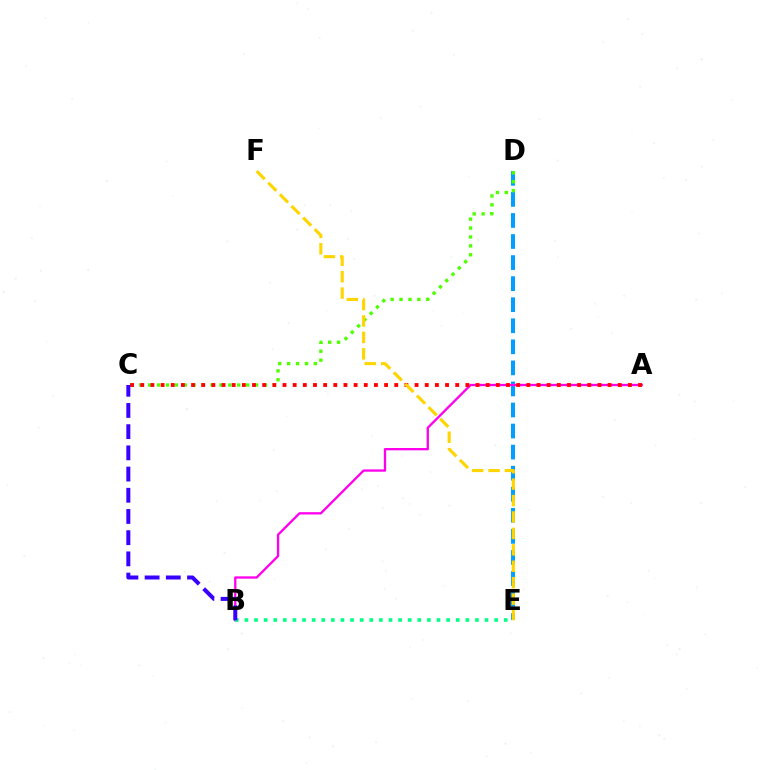{('D', 'E'): [{'color': '#009eff', 'line_style': 'dashed', 'thickness': 2.86}], ('C', 'D'): [{'color': '#4fff00', 'line_style': 'dotted', 'thickness': 2.42}], ('A', 'B'): [{'color': '#ff00ed', 'line_style': 'solid', 'thickness': 1.66}], ('B', 'E'): [{'color': '#00ff86', 'line_style': 'dotted', 'thickness': 2.61}], ('A', 'C'): [{'color': '#ff0000', 'line_style': 'dotted', 'thickness': 2.76}], ('B', 'C'): [{'color': '#3700ff', 'line_style': 'dashed', 'thickness': 2.88}], ('E', 'F'): [{'color': '#ffd500', 'line_style': 'dashed', 'thickness': 2.23}]}